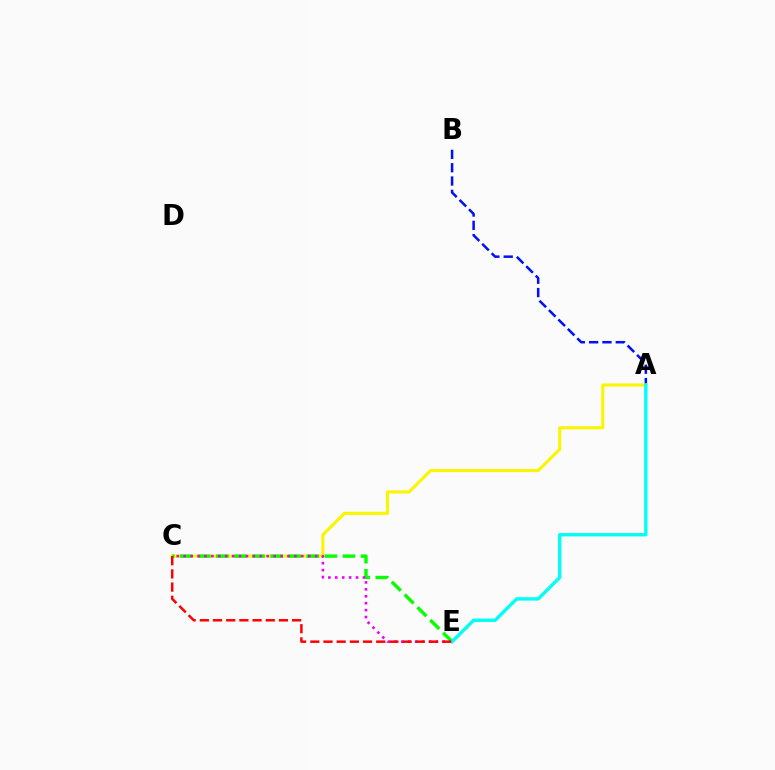{('A', 'B'): [{'color': '#0010ff', 'line_style': 'dashed', 'thickness': 1.81}], ('A', 'C'): [{'color': '#fcf500', 'line_style': 'solid', 'thickness': 2.24}], ('C', 'E'): [{'color': '#08ff00', 'line_style': 'dashed', 'thickness': 2.46}, {'color': '#ee00ff', 'line_style': 'dotted', 'thickness': 1.88}, {'color': '#ff0000', 'line_style': 'dashed', 'thickness': 1.79}], ('A', 'E'): [{'color': '#00fff6', 'line_style': 'solid', 'thickness': 2.43}]}